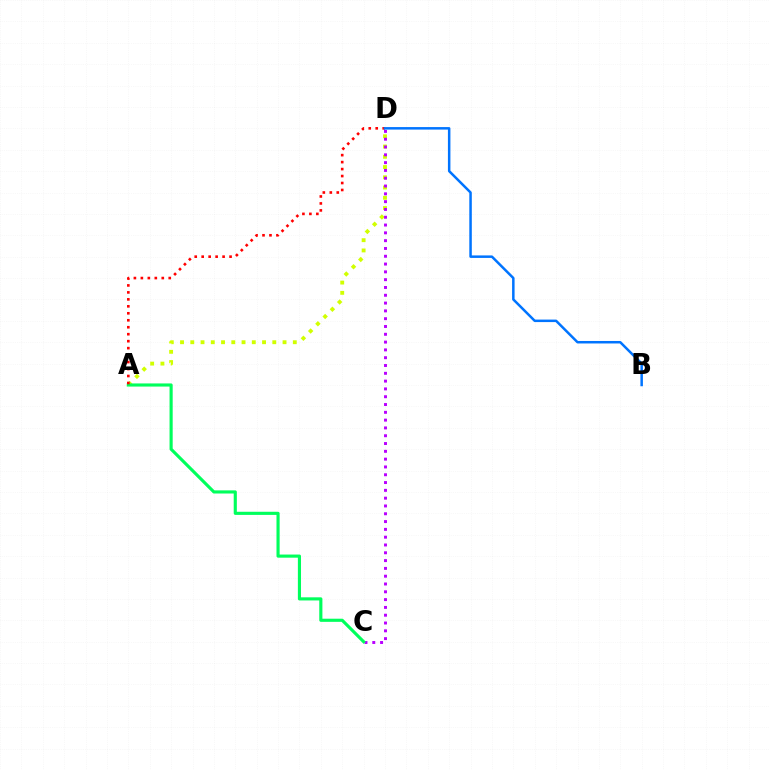{('A', 'D'): [{'color': '#d1ff00', 'line_style': 'dotted', 'thickness': 2.79}, {'color': '#ff0000', 'line_style': 'dotted', 'thickness': 1.89}], ('C', 'D'): [{'color': '#b900ff', 'line_style': 'dotted', 'thickness': 2.12}], ('A', 'C'): [{'color': '#00ff5c', 'line_style': 'solid', 'thickness': 2.26}], ('B', 'D'): [{'color': '#0074ff', 'line_style': 'solid', 'thickness': 1.8}]}